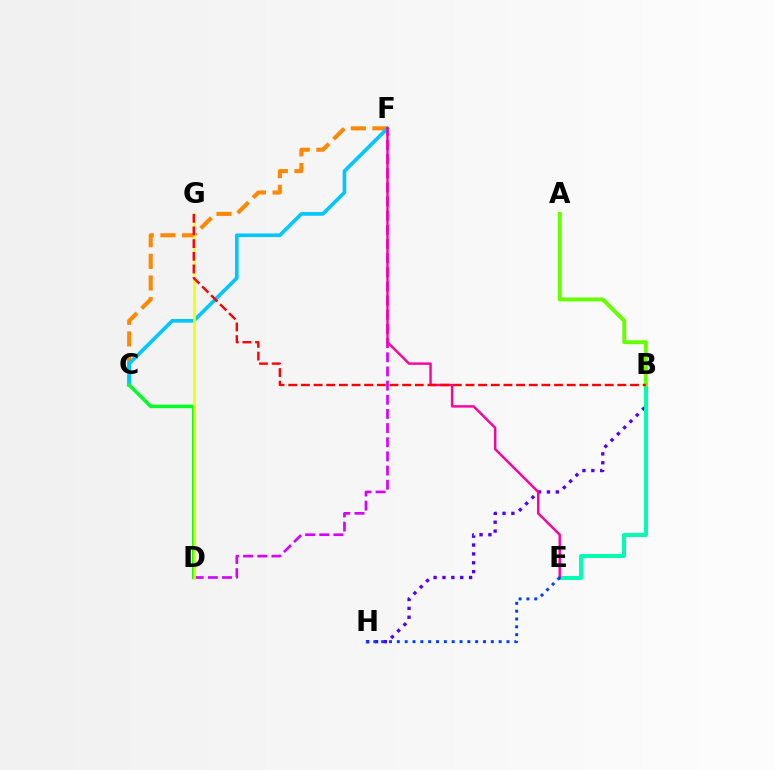{('D', 'F'): [{'color': '#d600ff', 'line_style': 'dashed', 'thickness': 1.92}], ('B', 'H'): [{'color': '#4f00ff', 'line_style': 'dotted', 'thickness': 2.41}], ('B', 'E'): [{'color': '#00ffaf', 'line_style': 'solid', 'thickness': 2.86}], ('C', 'F'): [{'color': '#ff8800', 'line_style': 'dashed', 'thickness': 2.94}, {'color': '#00c7ff', 'line_style': 'solid', 'thickness': 2.63}], ('E', 'F'): [{'color': '#ff00a0', 'line_style': 'solid', 'thickness': 1.74}], ('E', 'H'): [{'color': '#003fff', 'line_style': 'dotted', 'thickness': 2.13}], ('C', 'D'): [{'color': '#00ff27', 'line_style': 'solid', 'thickness': 2.54}], ('A', 'B'): [{'color': '#66ff00', 'line_style': 'solid', 'thickness': 2.82}], ('D', 'G'): [{'color': '#eeff00', 'line_style': 'solid', 'thickness': 1.83}], ('B', 'G'): [{'color': '#ff0000', 'line_style': 'dashed', 'thickness': 1.72}]}